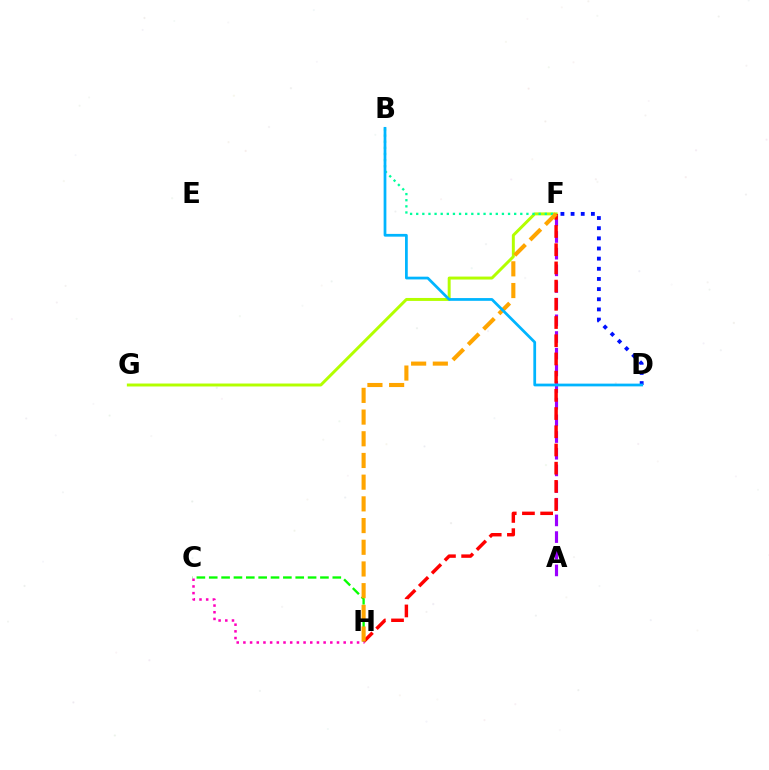{('A', 'F'): [{'color': '#9b00ff', 'line_style': 'dashed', 'thickness': 2.26}], ('F', 'G'): [{'color': '#b3ff00', 'line_style': 'solid', 'thickness': 2.13}], ('B', 'F'): [{'color': '#00ff9d', 'line_style': 'dotted', 'thickness': 1.66}], ('F', 'H'): [{'color': '#ff0000', 'line_style': 'dashed', 'thickness': 2.47}, {'color': '#ffa500', 'line_style': 'dashed', 'thickness': 2.95}], ('D', 'F'): [{'color': '#0010ff', 'line_style': 'dotted', 'thickness': 2.76}], ('C', 'H'): [{'color': '#08ff00', 'line_style': 'dashed', 'thickness': 1.68}, {'color': '#ff00bd', 'line_style': 'dotted', 'thickness': 1.82}], ('B', 'D'): [{'color': '#00b5ff', 'line_style': 'solid', 'thickness': 1.98}]}